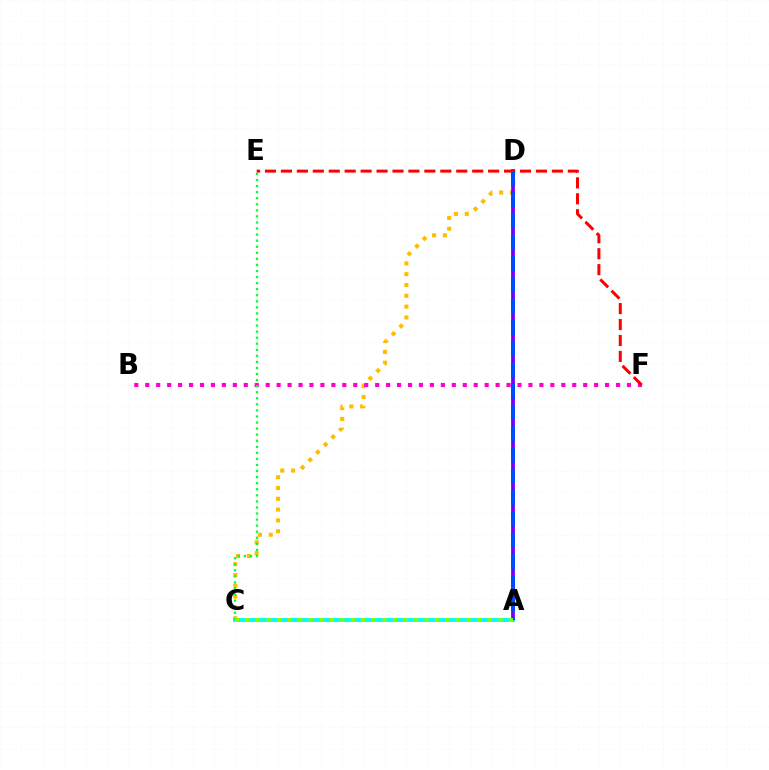{('C', 'D'): [{'color': '#ffbd00', 'line_style': 'dotted', 'thickness': 2.94}], ('B', 'F'): [{'color': '#ff00cf', 'line_style': 'dotted', 'thickness': 2.97}], ('A', 'D'): [{'color': '#7200ff', 'line_style': 'solid', 'thickness': 2.72}, {'color': '#004bff', 'line_style': 'dashed', 'thickness': 2.89}], ('A', 'C'): [{'color': '#00fff6', 'line_style': 'solid', 'thickness': 2.84}, {'color': '#84ff00', 'line_style': 'dotted', 'thickness': 2.86}], ('C', 'E'): [{'color': '#00ff39', 'line_style': 'dotted', 'thickness': 1.65}], ('E', 'F'): [{'color': '#ff0000', 'line_style': 'dashed', 'thickness': 2.17}]}